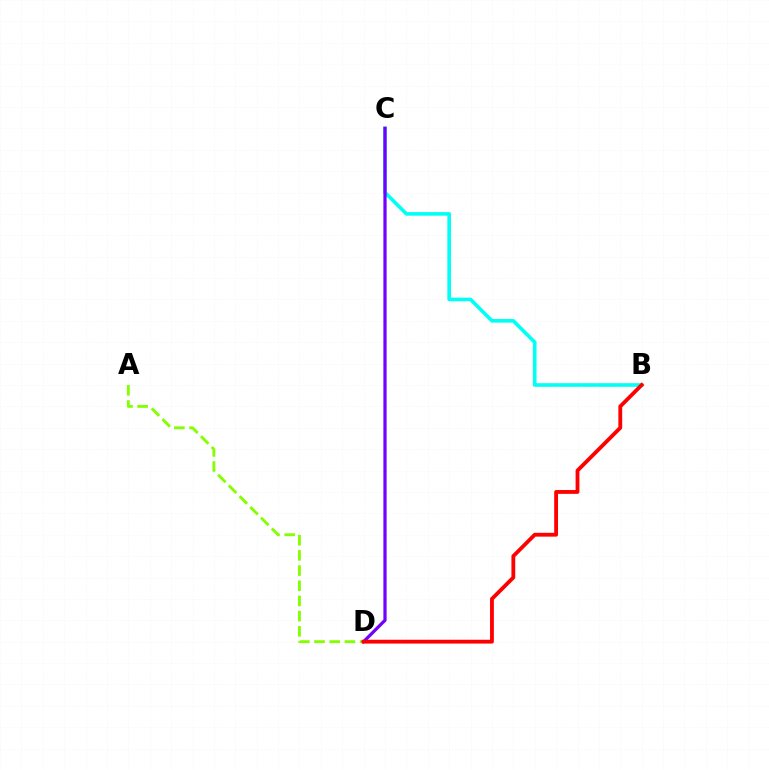{('B', 'C'): [{'color': '#00fff6', 'line_style': 'solid', 'thickness': 2.6}], ('A', 'D'): [{'color': '#84ff00', 'line_style': 'dashed', 'thickness': 2.06}], ('C', 'D'): [{'color': '#7200ff', 'line_style': 'solid', 'thickness': 2.33}], ('B', 'D'): [{'color': '#ff0000', 'line_style': 'solid', 'thickness': 2.75}]}